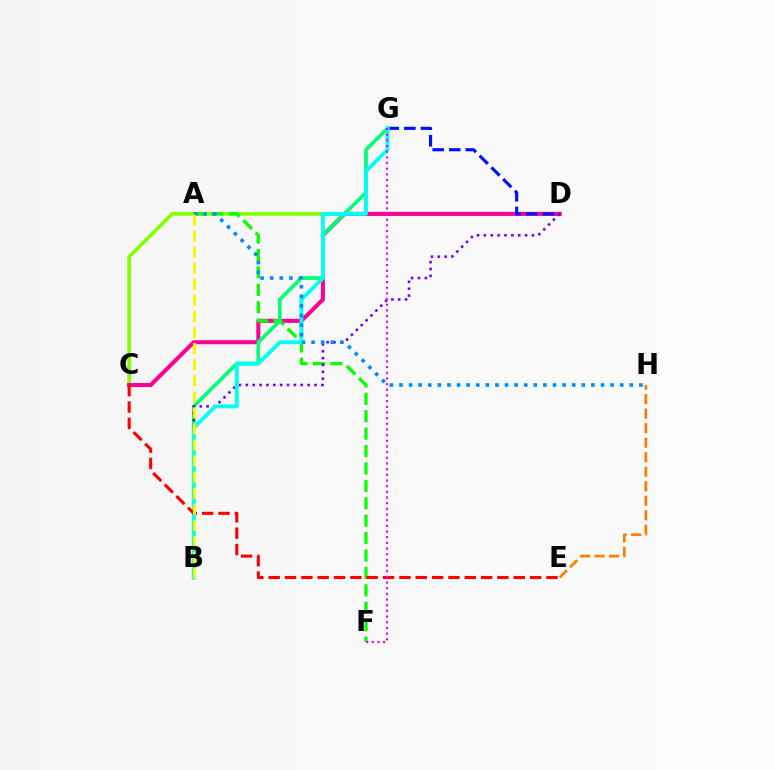{('C', 'D'): [{'color': '#84ff00', 'line_style': 'solid', 'thickness': 2.64}, {'color': '#ff0094', 'line_style': 'solid', 'thickness': 2.92}], ('A', 'F'): [{'color': '#08ff00', 'line_style': 'dashed', 'thickness': 2.37}], ('D', 'G'): [{'color': '#0010ff', 'line_style': 'dashed', 'thickness': 2.25}], ('B', 'G'): [{'color': '#00ff74', 'line_style': 'solid', 'thickness': 2.63}, {'color': '#00fff6', 'line_style': 'solid', 'thickness': 2.78}], ('B', 'D'): [{'color': '#7200ff', 'line_style': 'dotted', 'thickness': 1.86}], ('C', 'E'): [{'color': '#ff0000', 'line_style': 'dashed', 'thickness': 2.22}], ('A', 'H'): [{'color': '#008cff', 'line_style': 'dotted', 'thickness': 2.61}], ('F', 'G'): [{'color': '#ee00ff', 'line_style': 'dotted', 'thickness': 1.54}], ('E', 'H'): [{'color': '#ff7c00', 'line_style': 'dashed', 'thickness': 1.97}], ('A', 'B'): [{'color': '#fcf500', 'line_style': 'dashed', 'thickness': 2.18}]}